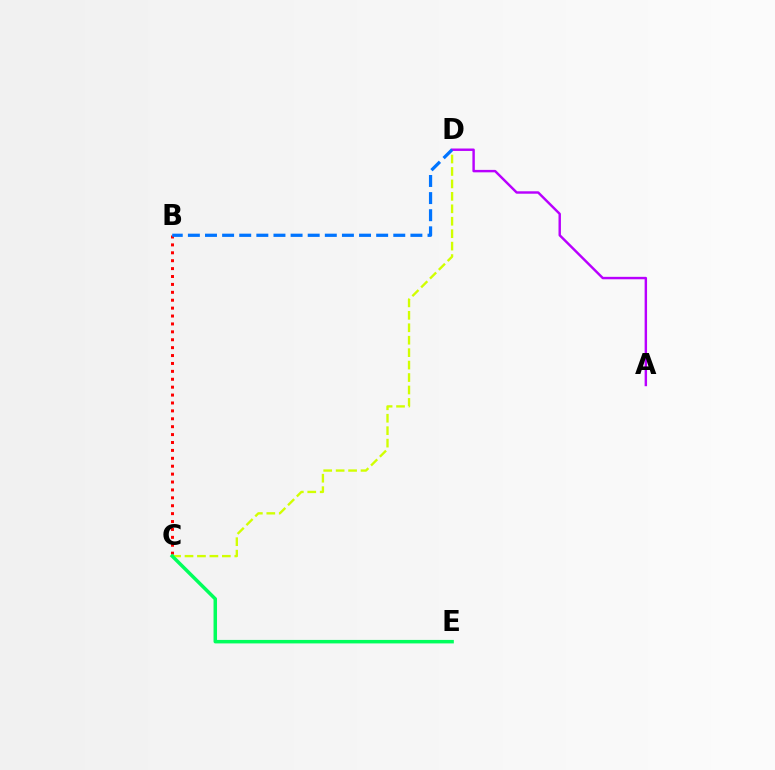{('C', 'D'): [{'color': '#d1ff00', 'line_style': 'dashed', 'thickness': 1.69}], ('B', 'C'): [{'color': '#ff0000', 'line_style': 'dotted', 'thickness': 2.15}], ('A', 'D'): [{'color': '#b900ff', 'line_style': 'solid', 'thickness': 1.75}], ('C', 'E'): [{'color': '#00ff5c', 'line_style': 'solid', 'thickness': 2.51}], ('B', 'D'): [{'color': '#0074ff', 'line_style': 'dashed', 'thickness': 2.33}]}